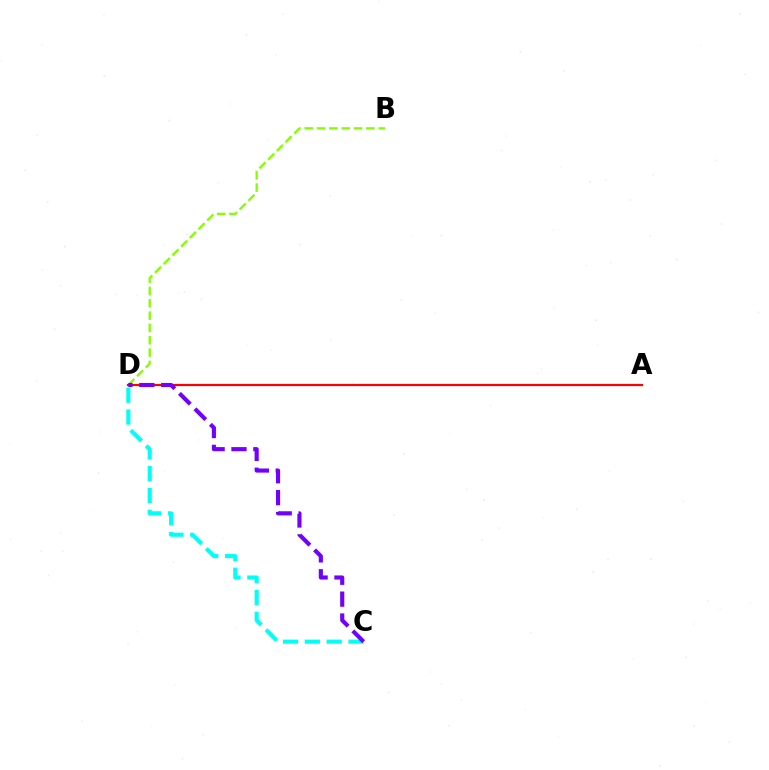{('B', 'D'): [{'color': '#84ff00', 'line_style': 'dashed', 'thickness': 1.67}], ('C', 'D'): [{'color': '#00fff6', 'line_style': 'dashed', 'thickness': 2.97}, {'color': '#7200ff', 'line_style': 'dashed', 'thickness': 2.97}], ('A', 'D'): [{'color': '#ff0000', 'line_style': 'solid', 'thickness': 1.58}]}